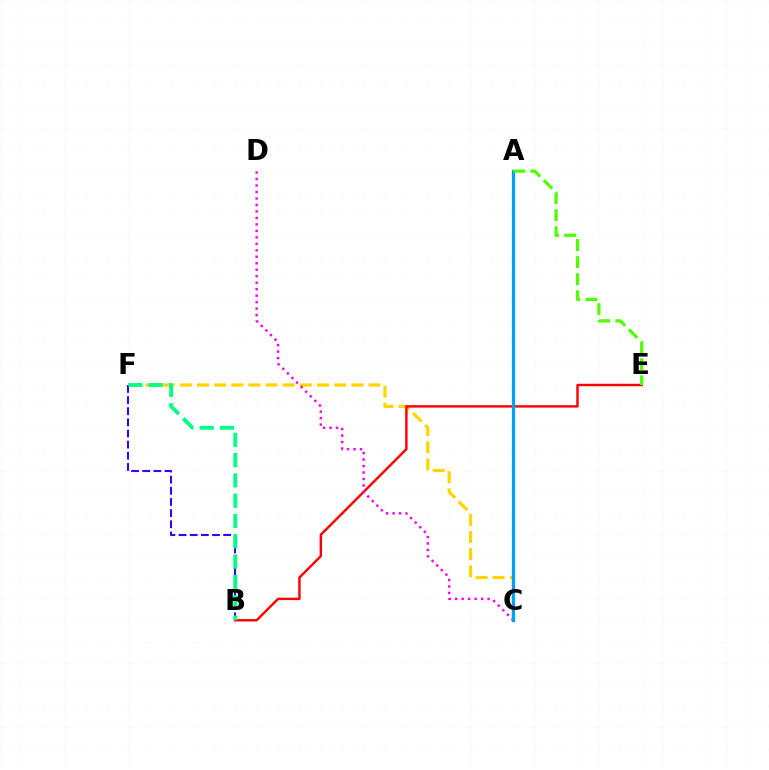{('C', 'F'): [{'color': '#ffd500', 'line_style': 'dashed', 'thickness': 2.33}], ('B', 'E'): [{'color': '#ff0000', 'line_style': 'solid', 'thickness': 1.75}], ('C', 'D'): [{'color': '#ff00ed', 'line_style': 'dotted', 'thickness': 1.76}], ('B', 'F'): [{'color': '#3700ff', 'line_style': 'dashed', 'thickness': 1.51}, {'color': '#00ff86', 'line_style': 'dashed', 'thickness': 2.76}], ('A', 'C'): [{'color': '#009eff', 'line_style': 'solid', 'thickness': 2.34}], ('A', 'E'): [{'color': '#4fff00', 'line_style': 'dashed', 'thickness': 2.32}]}